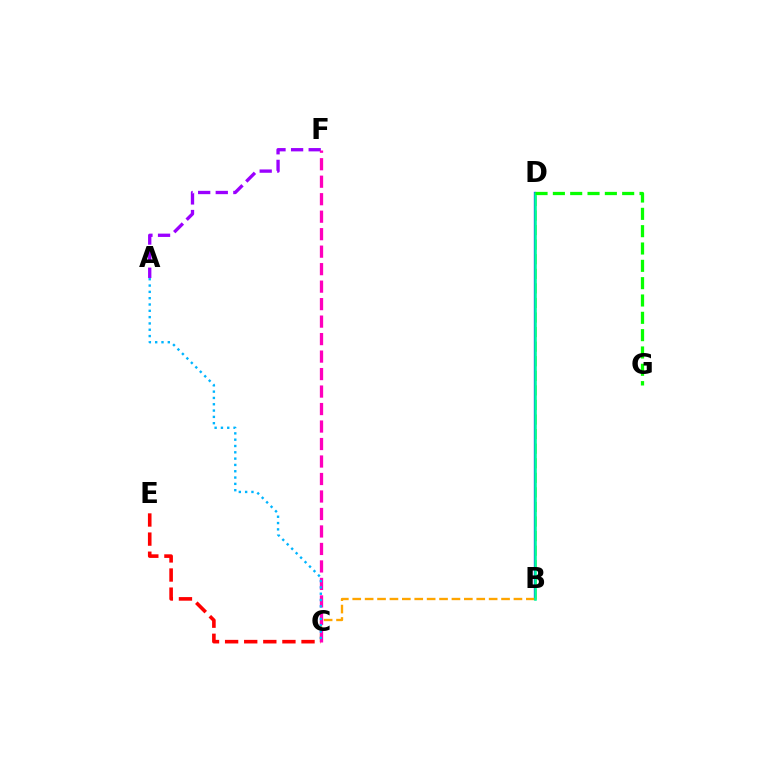{('C', 'E'): [{'color': '#ff0000', 'line_style': 'dashed', 'thickness': 2.6}], ('B', 'D'): [{'color': '#b3ff00', 'line_style': 'dashed', 'thickness': 1.98}, {'color': '#0010ff', 'line_style': 'solid', 'thickness': 1.66}, {'color': '#00ff9d', 'line_style': 'solid', 'thickness': 1.81}], ('A', 'F'): [{'color': '#9b00ff', 'line_style': 'dashed', 'thickness': 2.39}], ('B', 'C'): [{'color': '#ffa500', 'line_style': 'dashed', 'thickness': 1.68}], ('C', 'F'): [{'color': '#ff00bd', 'line_style': 'dashed', 'thickness': 2.38}], ('D', 'G'): [{'color': '#08ff00', 'line_style': 'dashed', 'thickness': 2.35}], ('A', 'C'): [{'color': '#00b5ff', 'line_style': 'dotted', 'thickness': 1.72}]}